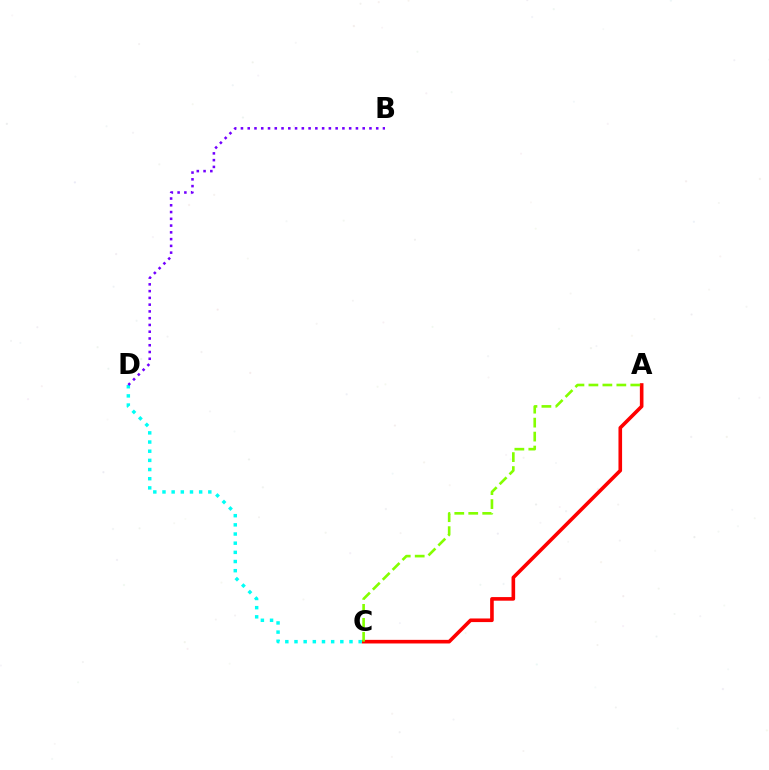{('A', 'C'): [{'color': '#ff0000', 'line_style': 'solid', 'thickness': 2.6}, {'color': '#84ff00', 'line_style': 'dashed', 'thickness': 1.9}], ('C', 'D'): [{'color': '#00fff6', 'line_style': 'dotted', 'thickness': 2.49}], ('B', 'D'): [{'color': '#7200ff', 'line_style': 'dotted', 'thickness': 1.84}]}